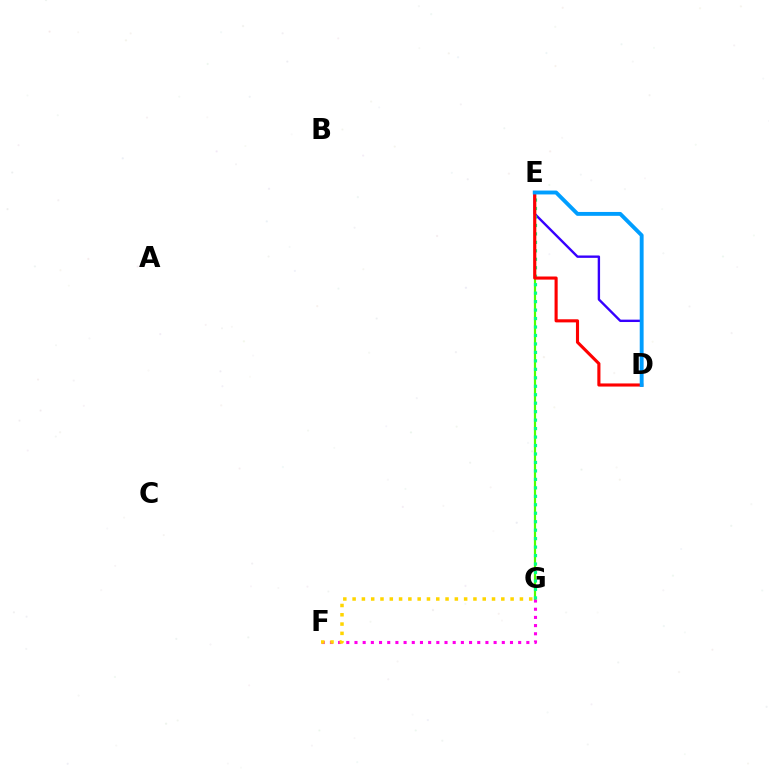{('E', 'G'): [{'color': '#4fff00', 'line_style': 'solid', 'thickness': 1.58}, {'color': '#00ff86', 'line_style': 'dotted', 'thickness': 2.3}], ('F', 'G'): [{'color': '#ff00ed', 'line_style': 'dotted', 'thickness': 2.22}, {'color': '#ffd500', 'line_style': 'dotted', 'thickness': 2.53}], ('D', 'E'): [{'color': '#3700ff', 'line_style': 'solid', 'thickness': 1.71}, {'color': '#ff0000', 'line_style': 'solid', 'thickness': 2.24}, {'color': '#009eff', 'line_style': 'solid', 'thickness': 2.8}]}